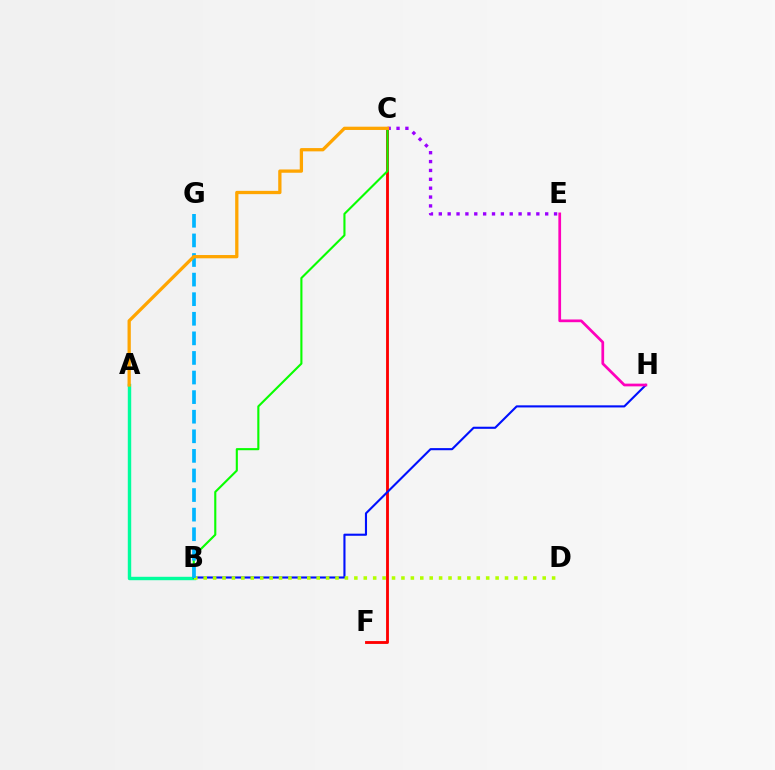{('C', 'E'): [{'color': '#9b00ff', 'line_style': 'dotted', 'thickness': 2.41}], ('C', 'F'): [{'color': '#ff0000', 'line_style': 'solid', 'thickness': 2.06}], ('A', 'B'): [{'color': '#00ff9d', 'line_style': 'solid', 'thickness': 2.46}], ('B', 'H'): [{'color': '#0010ff', 'line_style': 'solid', 'thickness': 1.52}], ('B', 'C'): [{'color': '#08ff00', 'line_style': 'solid', 'thickness': 1.52}], ('E', 'H'): [{'color': '#ff00bd', 'line_style': 'solid', 'thickness': 1.96}], ('B', 'D'): [{'color': '#b3ff00', 'line_style': 'dotted', 'thickness': 2.56}], ('B', 'G'): [{'color': '#00b5ff', 'line_style': 'dashed', 'thickness': 2.66}], ('A', 'C'): [{'color': '#ffa500', 'line_style': 'solid', 'thickness': 2.36}]}